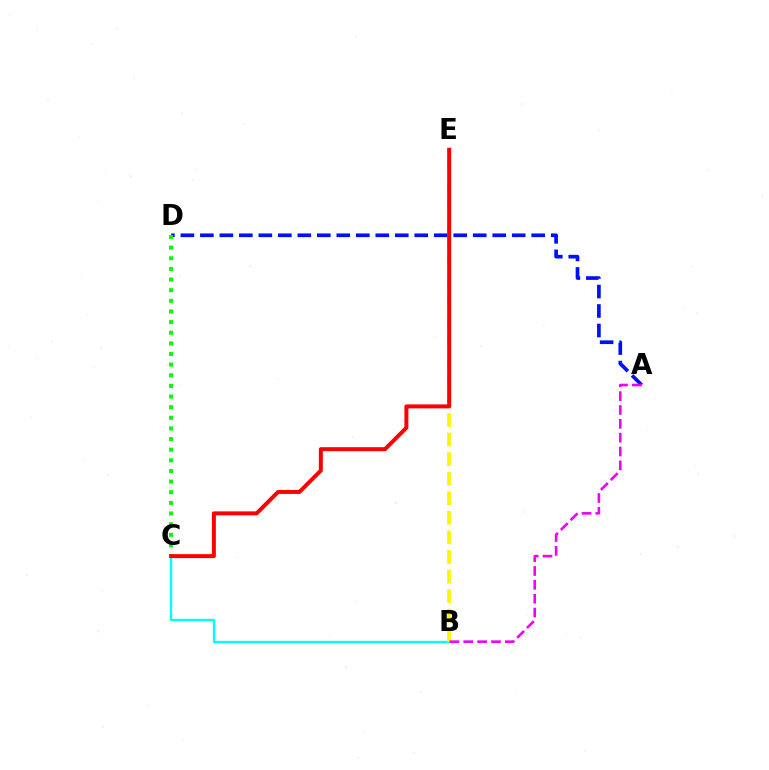{('A', 'D'): [{'color': '#0010ff', 'line_style': 'dashed', 'thickness': 2.65}], ('B', 'C'): [{'color': '#00fff6', 'line_style': 'solid', 'thickness': 1.71}], ('B', 'E'): [{'color': '#fcf500', 'line_style': 'dashed', 'thickness': 2.66}], ('A', 'B'): [{'color': '#ee00ff', 'line_style': 'dashed', 'thickness': 1.88}], ('C', 'D'): [{'color': '#08ff00', 'line_style': 'dotted', 'thickness': 2.89}], ('C', 'E'): [{'color': '#ff0000', 'line_style': 'solid', 'thickness': 2.85}]}